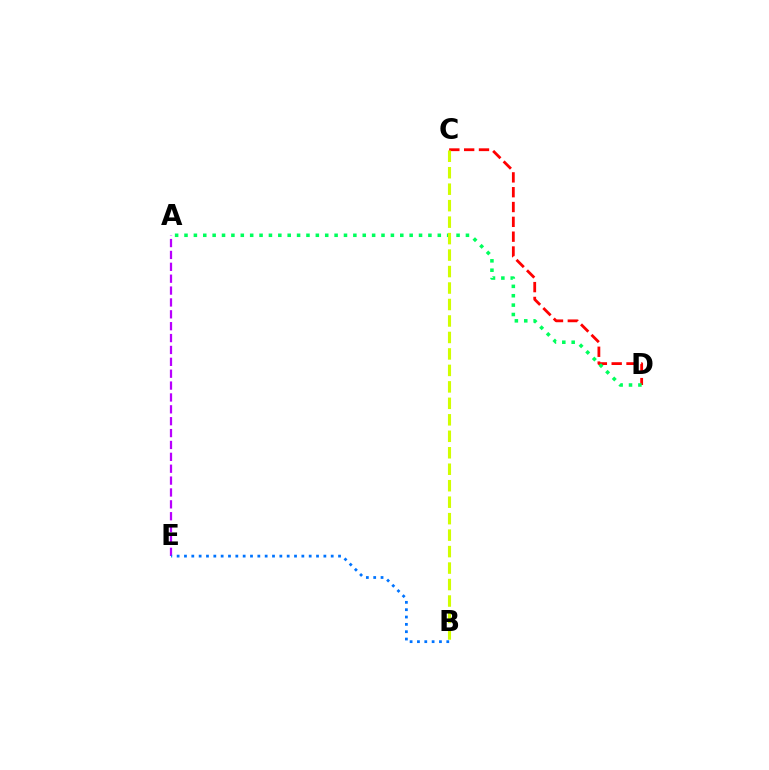{('A', 'E'): [{'color': '#b900ff', 'line_style': 'dashed', 'thickness': 1.61}], ('B', 'E'): [{'color': '#0074ff', 'line_style': 'dotted', 'thickness': 1.99}], ('C', 'D'): [{'color': '#ff0000', 'line_style': 'dashed', 'thickness': 2.01}], ('A', 'D'): [{'color': '#00ff5c', 'line_style': 'dotted', 'thickness': 2.55}], ('B', 'C'): [{'color': '#d1ff00', 'line_style': 'dashed', 'thickness': 2.24}]}